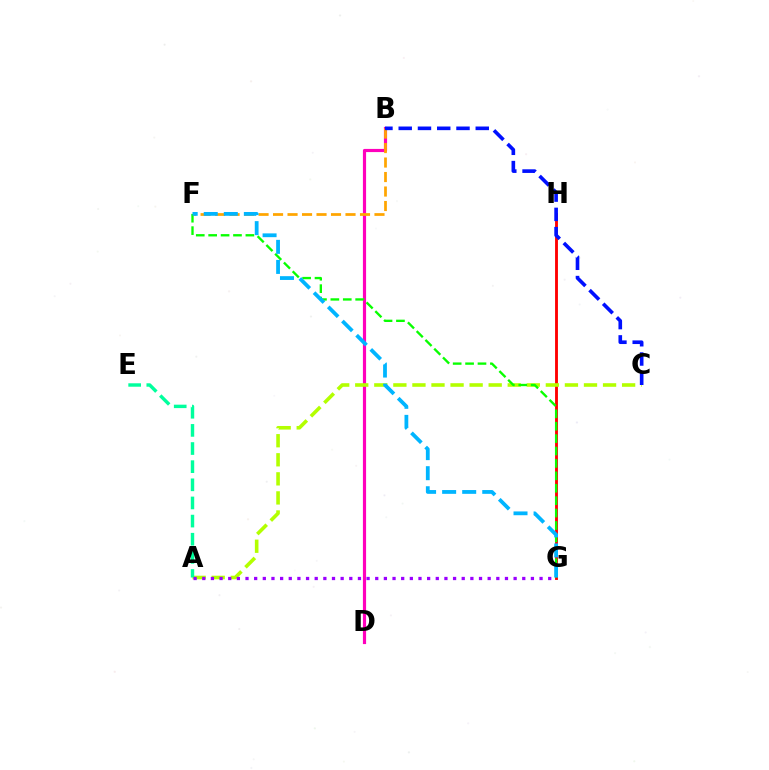{('G', 'H'): [{'color': '#ff0000', 'line_style': 'solid', 'thickness': 2.06}], ('B', 'D'): [{'color': '#ff00bd', 'line_style': 'solid', 'thickness': 2.28}], ('A', 'C'): [{'color': '#b3ff00', 'line_style': 'dashed', 'thickness': 2.59}], ('B', 'F'): [{'color': '#ffa500', 'line_style': 'dashed', 'thickness': 1.97}], ('A', 'E'): [{'color': '#00ff9d', 'line_style': 'dashed', 'thickness': 2.46}], ('B', 'C'): [{'color': '#0010ff', 'line_style': 'dashed', 'thickness': 2.62}], ('F', 'G'): [{'color': '#08ff00', 'line_style': 'dashed', 'thickness': 1.69}, {'color': '#00b5ff', 'line_style': 'dashed', 'thickness': 2.72}], ('A', 'G'): [{'color': '#9b00ff', 'line_style': 'dotted', 'thickness': 2.35}]}